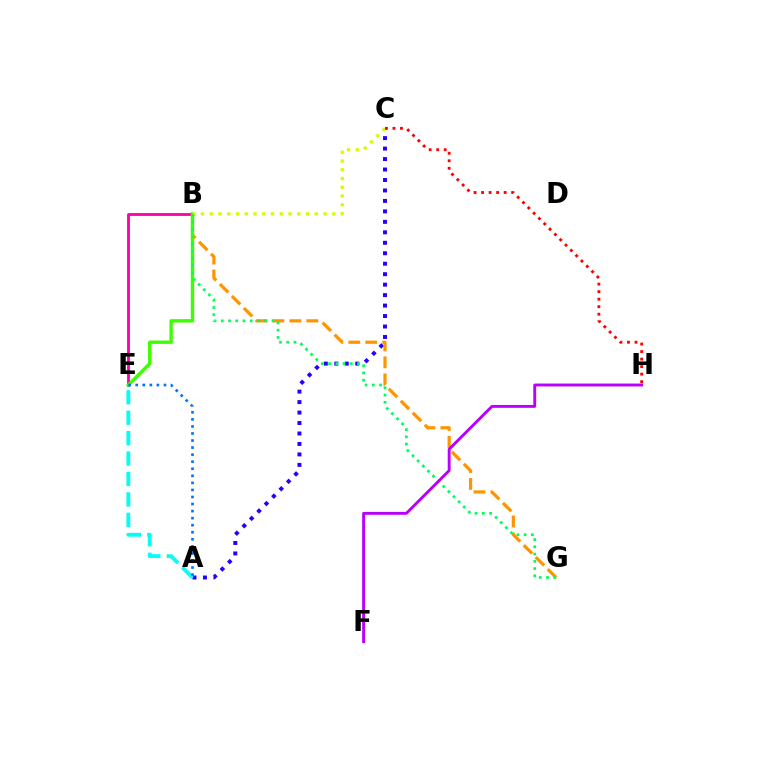{('A', 'C'): [{'color': '#2500ff', 'line_style': 'dotted', 'thickness': 2.84}], ('A', 'E'): [{'color': '#00fff6', 'line_style': 'dashed', 'thickness': 2.78}, {'color': '#0074ff', 'line_style': 'dotted', 'thickness': 1.92}], ('B', 'E'): [{'color': '#ff00ac', 'line_style': 'solid', 'thickness': 2.05}, {'color': '#3dff00', 'line_style': 'solid', 'thickness': 2.43}], ('B', 'G'): [{'color': '#ff9400', 'line_style': 'dashed', 'thickness': 2.3}, {'color': '#00ff5c', 'line_style': 'dotted', 'thickness': 1.97}], ('B', 'C'): [{'color': '#d1ff00', 'line_style': 'dotted', 'thickness': 2.38}], ('C', 'H'): [{'color': '#ff0000', 'line_style': 'dotted', 'thickness': 2.04}], ('F', 'H'): [{'color': '#b900ff', 'line_style': 'solid', 'thickness': 2.08}]}